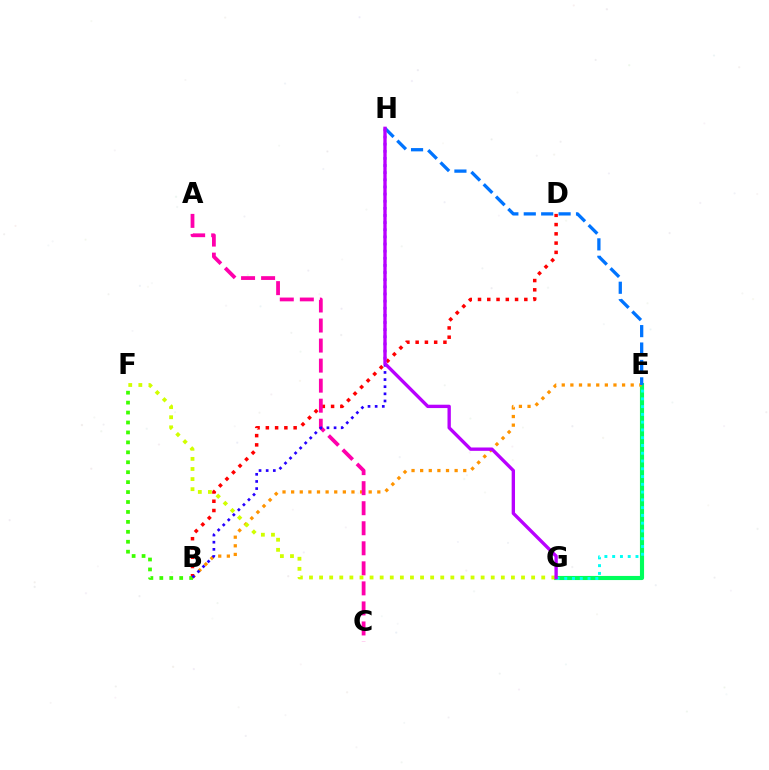{('E', 'G'): [{'color': '#00ff5c', 'line_style': 'solid', 'thickness': 2.97}, {'color': '#00fff6', 'line_style': 'dotted', 'thickness': 2.11}], ('B', 'E'): [{'color': '#ff9400', 'line_style': 'dotted', 'thickness': 2.34}], ('B', 'D'): [{'color': '#ff0000', 'line_style': 'dotted', 'thickness': 2.52}], ('B', 'F'): [{'color': '#3dff00', 'line_style': 'dotted', 'thickness': 2.7}], ('A', 'C'): [{'color': '#ff00ac', 'line_style': 'dashed', 'thickness': 2.72}], ('B', 'H'): [{'color': '#2500ff', 'line_style': 'dotted', 'thickness': 1.94}], ('E', 'H'): [{'color': '#0074ff', 'line_style': 'dashed', 'thickness': 2.37}], ('F', 'G'): [{'color': '#d1ff00', 'line_style': 'dotted', 'thickness': 2.74}], ('G', 'H'): [{'color': '#b900ff', 'line_style': 'solid', 'thickness': 2.41}]}